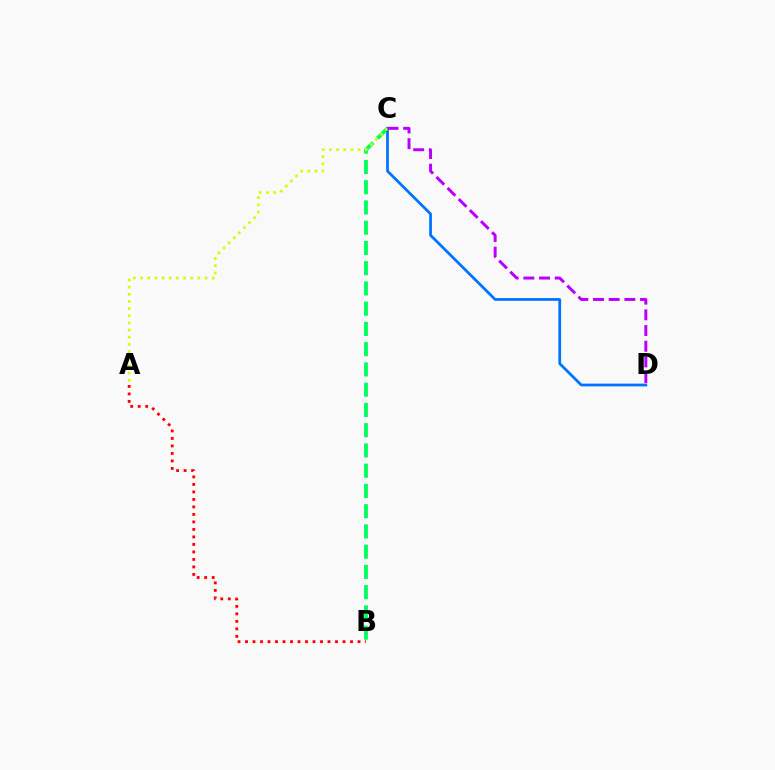{('B', 'C'): [{'color': '#00ff5c', 'line_style': 'dashed', 'thickness': 2.75}], ('C', 'D'): [{'color': '#0074ff', 'line_style': 'solid', 'thickness': 1.99}, {'color': '#b900ff', 'line_style': 'dashed', 'thickness': 2.13}], ('A', 'B'): [{'color': '#ff0000', 'line_style': 'dotted', 'thickness': 2.04}], ('A', 'C'): [{'color': '#d1ff00', 'line_style': 'dotted', 'thickness': 1.95}]}